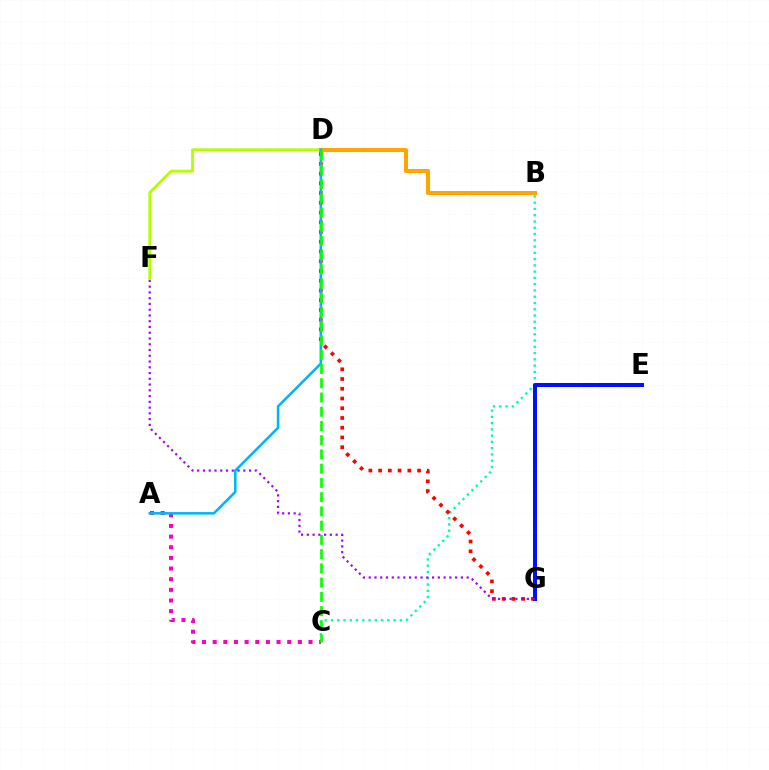{('B', 'C'): [{'color': '#00ff9d', 'line_style': 'dotted', 'thickness': 1.7}], ('D', 'F'): [{'color': '#b3ff00', 'line_style': 'solid', 'thickness': 1.99}], ('D', 'G'): [{'color': '#ff0000', 'line_style': 'dotted', 'thickness': 2.65}], ('B', 'D'): [{'color': '#ffa500', 'line_style': 'solid', 'thickness': 2.91}], ('A', 'C'): [{'color': '#ff00bd', 'line_style': 'dotted', 'thickness': 2.89}], ('A', 'D'): [{'color': '#00b5ff', 'line_style': 'solid', 'thickness': 1.85}], ('E', 'G'): [{'color': '#0010ff', 'line_style': 'solid', 'thickness': 2.87}], ('C', 'D'): [{'color': '#08ff00', 'line_style': 'dashed', 'thickness': 1.93}], ('F', 'G'): [{'color': '#9b00ff', 'line_style': 'dotted', 'thickness': 1.56}]}